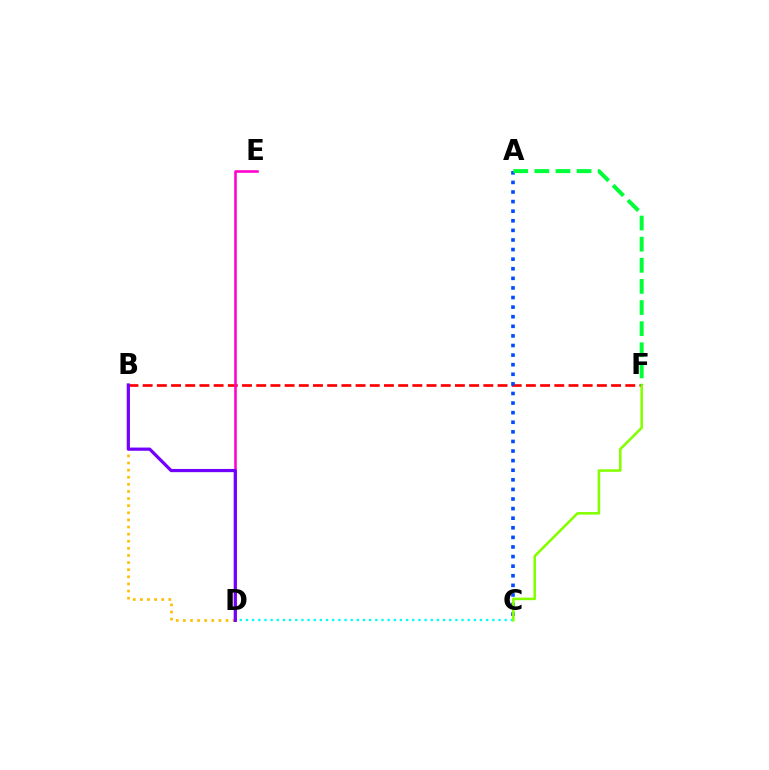{('B', 'D'): [{'color': '#ffbd00', 'line_style': 'dotted', 'thickness': 1.93}, {'color': '#7200ff', 'line_style': 'solid', 'thickness': 2.31}], ('C', 'D'): [{'color': '#00fff6', 'line_style': 'dotted', 'thickness': 1.67}], ('B', 'F'): [{'color': '#ff0000', 'line_style': 'dashed', 'thickness': 1.93}], ('A', 'C'): [{'color': '#004bff', 'line_style': 'dotted', 'thickness': 2.61}], ('C', 'F'): [{'color': '#84ff00', 'line_style': 'solid', 'thickness': 1.85}], ('D', 'E'): [{'color': '#ff00cf', 'line_style': 'solid', 'thickness': 1.85}], ('A', 'F'): [{'color': '#00ff39', 'line_style': 'dashed', 'thickness': 2.87}]}